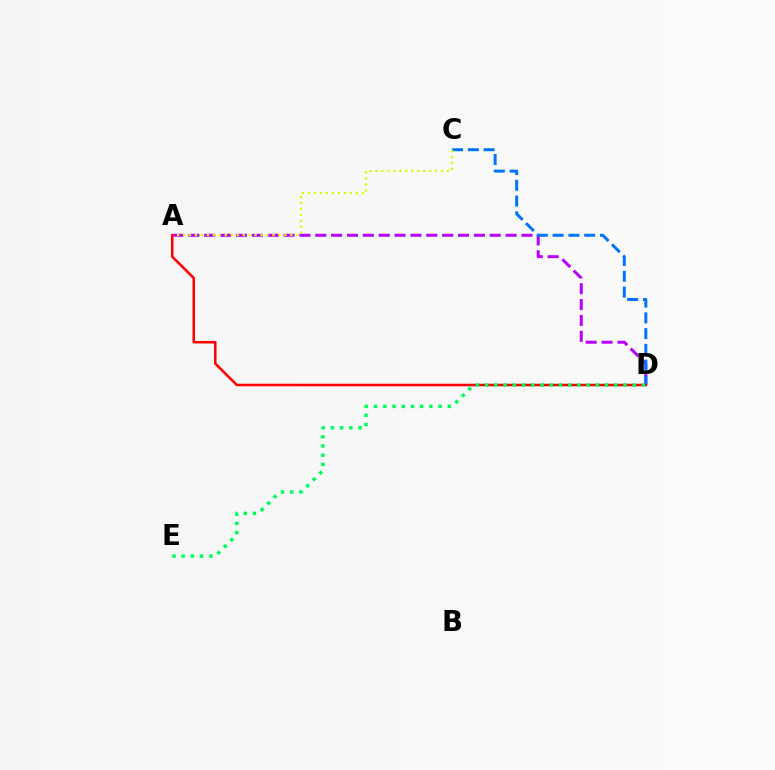{('A', 'D'): [{'color': '#b900ff', 'line_style': 'dashed', 'thickness': 2.15}, {'color': '#ff0000', 'line_style': 'solid', 'thickness': 1.82}], ('C', 'D'): [{'color': '#0074ff', 'line_style': 'dashed', 'thickness': 2.14}], ('A', 'C'): [{'color': '#d1ff00', 'line_style': 'dotted', 'thickness': 1.62}], ('D', 'E'): [{'color': '#00ff5c', 'line_style': 'dotted', 'thickness': 2.51}]}